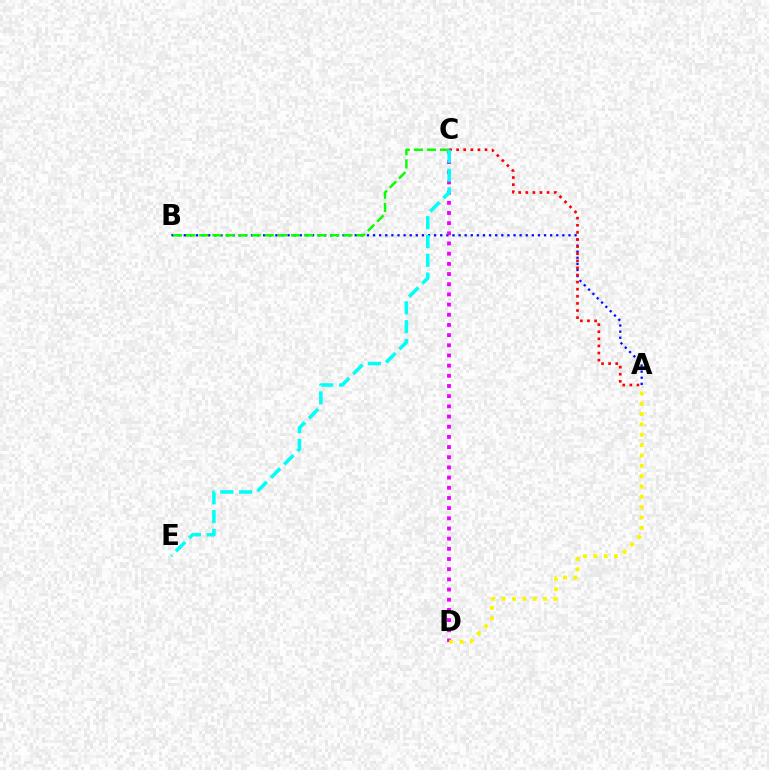{('A', 'B'): [{'color': '#0010ff', 'line_style': 'dotted', 'thickness': 1.66}], ('C', 'D'): [{'color': '#ee00ff', 'line_style': 'dotted', 'thickness': 2.77}], ('B', 'C'): [{'color': '#08ff00', 'line_style': 'dashed', 'thickness': 1.78}], ('A', 'C'): [{'color': '#ff0000', 'line_style': 'dotted', 'thickness': 1.93}], ('A', 'D'): [{'color': '#fcf500', 'line_style': 'dotted', 'thickness': 2.81}], ('C', 'E'): [{'color': '#00fff6', 'line_style': 'dashed', 'thickness': 2.56}]}